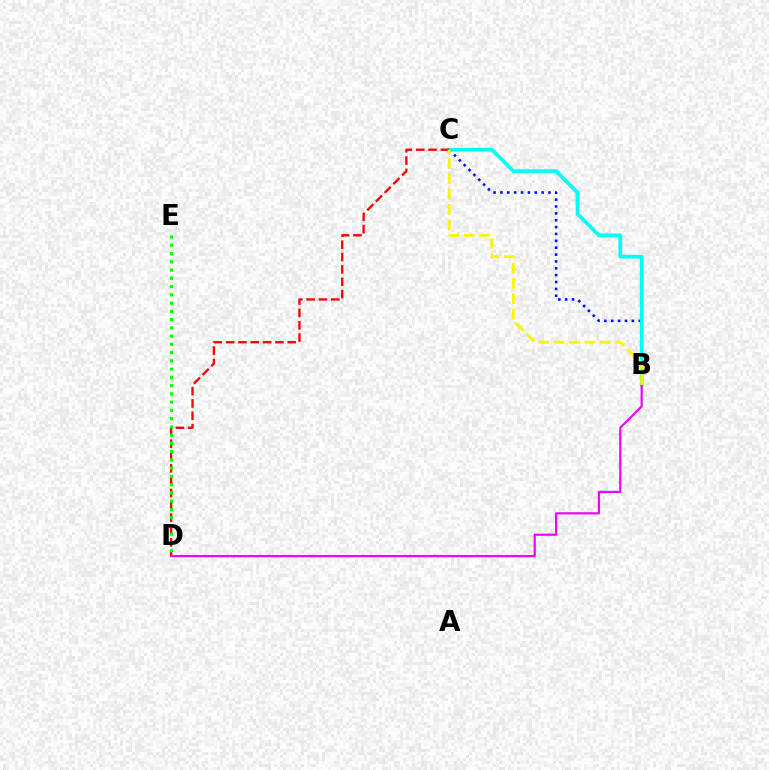{('B', 'C'): [{'color': '#0010ff', 'line_style': 'dotted', 'thickness': 1.87}, {'color': '#00fff6', 'line_style': 'solid', 'thickness': 2.64}, {'color': '#fcf500', 'line_style': 'dashed', 'thickness': 2.08}], ('C', 'D'): [{'color': '#ff0000', 'line_style': 'dashed', 'thickness': 1.67}], ('B', 'D'): [{'color': '#ee00ff', 'line_style': 'solid', 'thickness': 1.55}], ('D', 'E'): [{'color': '#08ff00', 'line_style': 'dotted', 'thickness': 2.24}]}